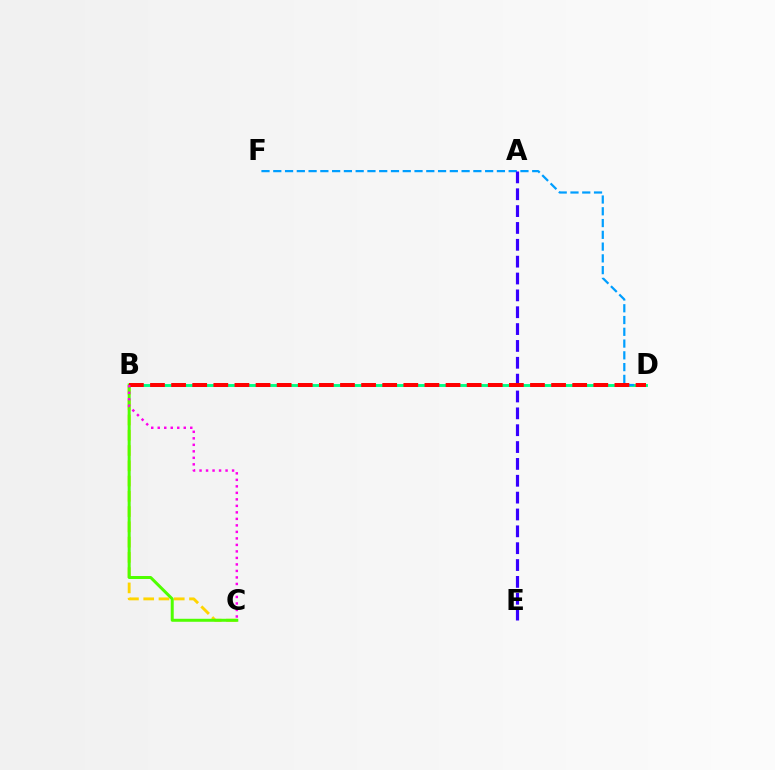{('B', 'D'): [{'color': '#00ff86', 'line_style': 'solid', 'thickness': 2.09}, {'color': '#ff0000', 'line_style': 'dashed', 'thickness': 2.87}], ('D', 'F'): [{'color': '#009eff', 'line_style': 'dashed', 'thickness': 1.6}], ('A', 'E'): [{'color': '#3700ff', 'line_style': 'dashed', 'thickness': 2.29}], ('B', 'C'): [{'color': '#ffd500', 'line_style': 'dashed', 'thickness': 2.07}, {'color': '#4fff00', 'line_style': 'solid', 'thickness': 2.16}, {'color': '#ff00ed', 'line_style': 'dotted', 'thickness': 1.77}]}